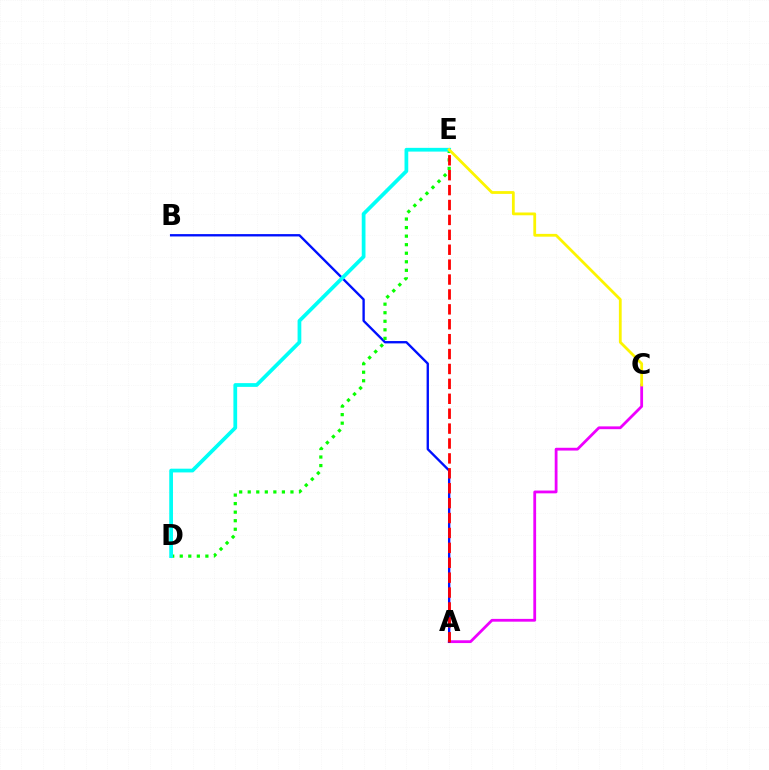{('A', 'C'): [{'color': '#ee00ff', 'line_style': 'solid', 'thickness': 2.01}], ('A', 'B'): [{'color': '#0010ff', 'line_style': 'solid', 'thickness': 1.69}], ('D', 'E'): [{'color': '#08ff00', 'line_style': 'dotted', 'thickness': 2.32}, {'color': '#00fff6', 'line_style': 'solid', 'thickness': 2.69}], ('A', 'E'): [{'color': '#ff0000', 'line_style': 'dashed', 'thickness': 2.03}], ('C', 'E'): [{'color': '#fcf500', 'line_style': 'solid', 'thickness': 2.01}]}